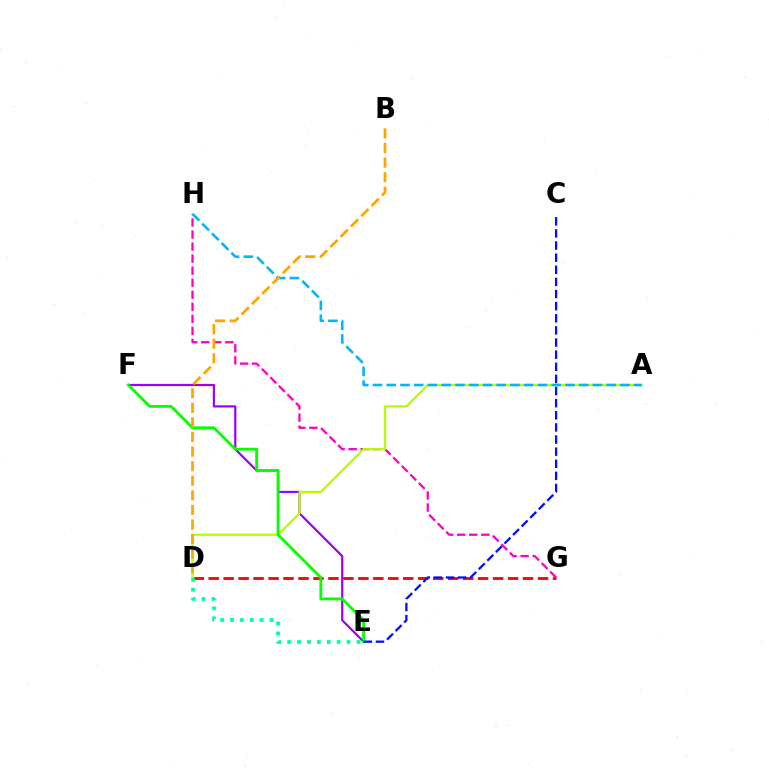{('D', 'G'): [{'color': '#ff0000', 'line_style': 'dashed', 'thickness': 2.03}], ('G', 'H'): [{'color': '#ff00bd', 'line_style': 'dashed', 'thickness': 1.64}], ('E', 'F'): [{'color': '#9b00ff', 'line_style': 'solid', 'thickness': 1.58}, {'color': '#08ff00', 'line_style': 'solid', 'thickness': 2.05}], ('A', 'D'): [{'color': '#b3ff00', 'line_style': 'solid', 'thickness': 1.64}], ('A', 'H'): [{'color': '#00b5ff', 'line_style': 'dashed', 'thickness': 1.87}], ('C', 'E'): [{'color': '#0010ff', 'line_style': 'dashed', 'thickness': 1.65}], ('B', 'D'): [{'color': '#ffa500', 'line_style': 'dashed', 'thickness': 1.98}], ('D', 'E'): [{'color': '#00ff9d', 'line_style': 'dotted', 'thickness': 2.69}]}